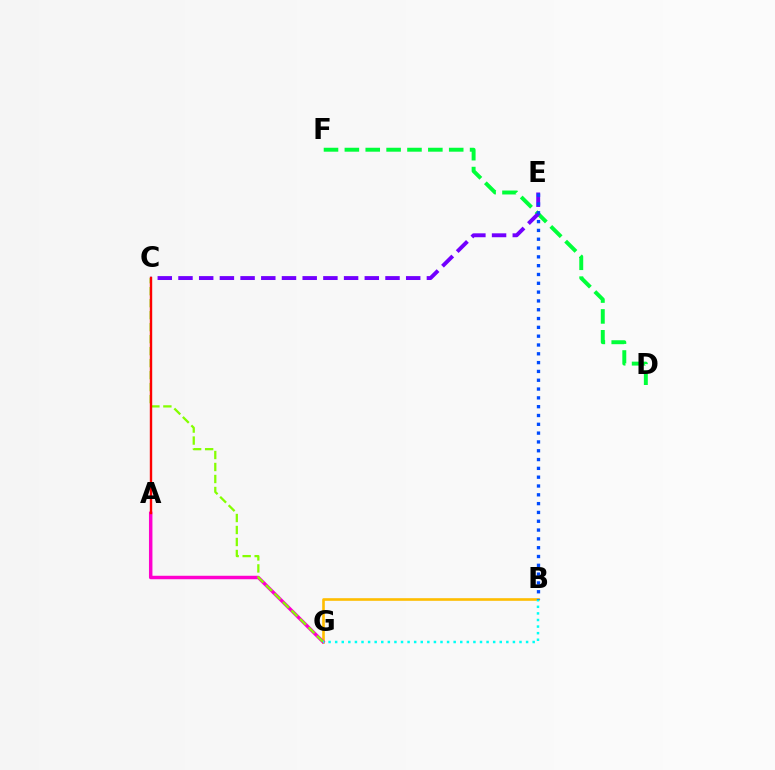{('B', 'G'): [{'color': '#ffbd00', 'line_style': 'solid', 'thickness': 1.88}, {'color': '#00fff6', 'line_style': 'dotted', 'thickness': 1.79}], ('A', 'G'): [{'color': '#ff00cf', 'line_style': 'solid', 'thickness': 2.5}], ('D', 'F'): [{'color': '#00ff39', 'line_style': 'dashed', 'thickness': 2.83}], ('C', 'E'): [{'color': '#7200ff', 'line_style': 'dashed', 'thickness': 2.81}], ('C', 'G'): [{'color': '#84ff00', 'line_style': 'dashed', 'thickness': 1.63}], ('A', 'C'): [{'color': '#ff0000', 'line_style': 'solid', 'thickness': 1.72}], ('B', 'E'): [{'color': '#004bff', 'line_style': 'dotted', 'thickness': 2.39}]}